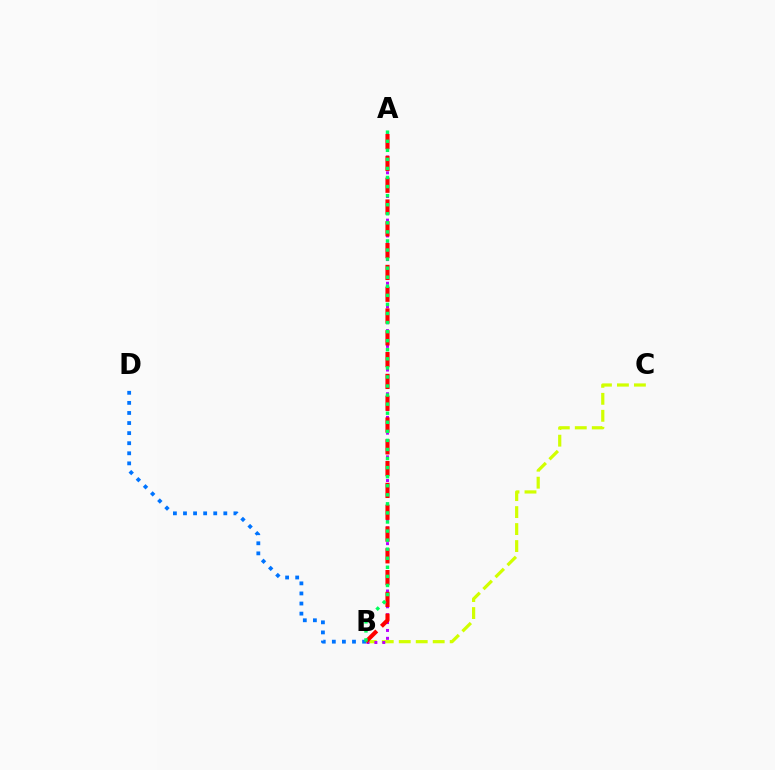{('B', 'C'): [{'color': '#d1ff00', 'line_style': 'dashed', 'thickness': 2.31}], ('A', 'B'): [{'color': '#b900ff', 'line_style': 'dotted', 'thickness': 2.14}, {'color': '#ff0000', 'line_style': 'dashed', 'thickness': 2.96}, {'color': '#00ff5c', 'line_style': 'dotted', 'thickness': 2.46}], ('B', 'D'): [{'color': '#0074ff', 'line_style': 'dotted', 'thickness': 2.74}]}